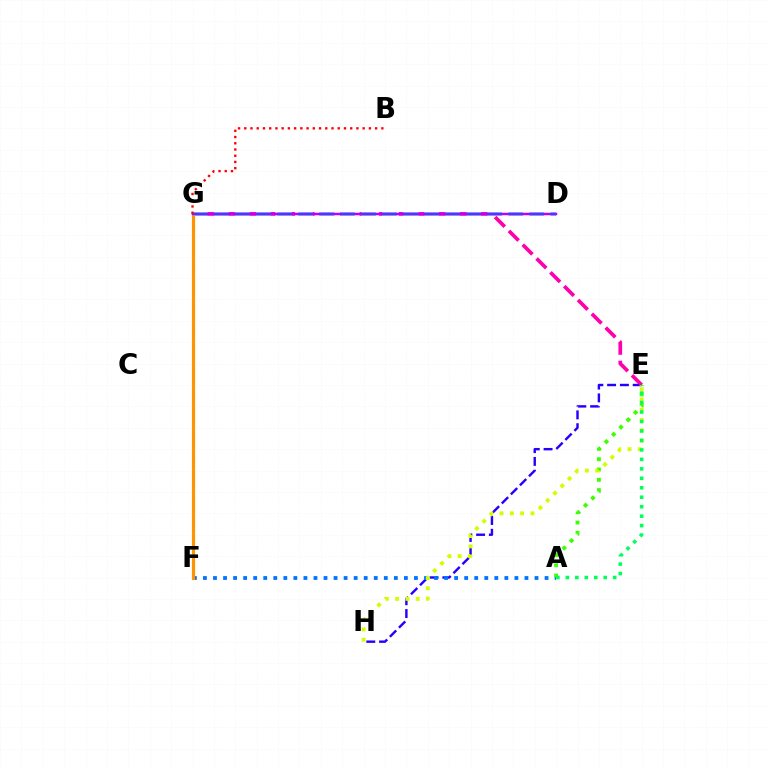{('E', 'H'): [{'color': '#2500ff', 'line_style': 'dashed', 'thickness': 1.74}, {'color': '#d1ff00', 'line_style': 'dotted', 'thickness': 2.8}], ('E', 'G'): [{'color': '#ff00ac', 'line_style': 'dashed', 'thickness': 2.66}], ('A', 'F'): [{'color': '#0074ff', 'line_style': 'dotted', 'thickness': 2.73}], ('A', 'E'): [{'color': '#3dff00', 'line_style': 'dotted', 'thickness': 2.8}, {'color': '#00ff5c', 'line_style': 'dotted', 'thickness': 2.57}], ('F', 'G'): [{'color': '#ff9400', 'line_style': 'solid', 'thickness': 2.29}], ('D', 'G'): [{'color': '#00fff6', 'line_style': 'dashed', 'thickness': 2.86}, {'color': '#b900ff', 'line_style': 'solid', 'thickness': 1.79}], ('B', 'G'): [{'color': '#ff0000', 'line_style': 'dotted', 'thickness': 1.69}]}